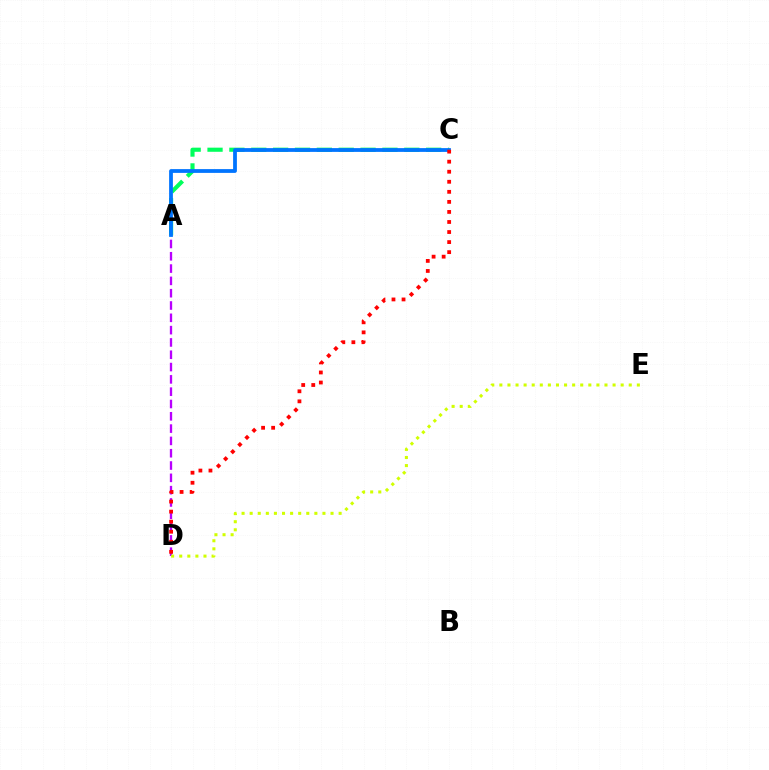{('A', 'D'): [{'color': '#b900ff', 'line_style': 'dashed', 'thickness': 1.67}], ('A', 'C'): [{'color': '#00ff5c', 'line_style': 'dashed', 'thickness': 2.97}, {'color': '#0074ff', 'line_style': 'solid', 'thickness': 2.72}], ('D', 'E'): [{'color': '#d1ff00', 'line_style': 'dotted', 'thickness': 2.2}], ('C', 'D'): [{'color': '#ff0000', 'line_style': 'dotted', 'thickness': 2.73}]}